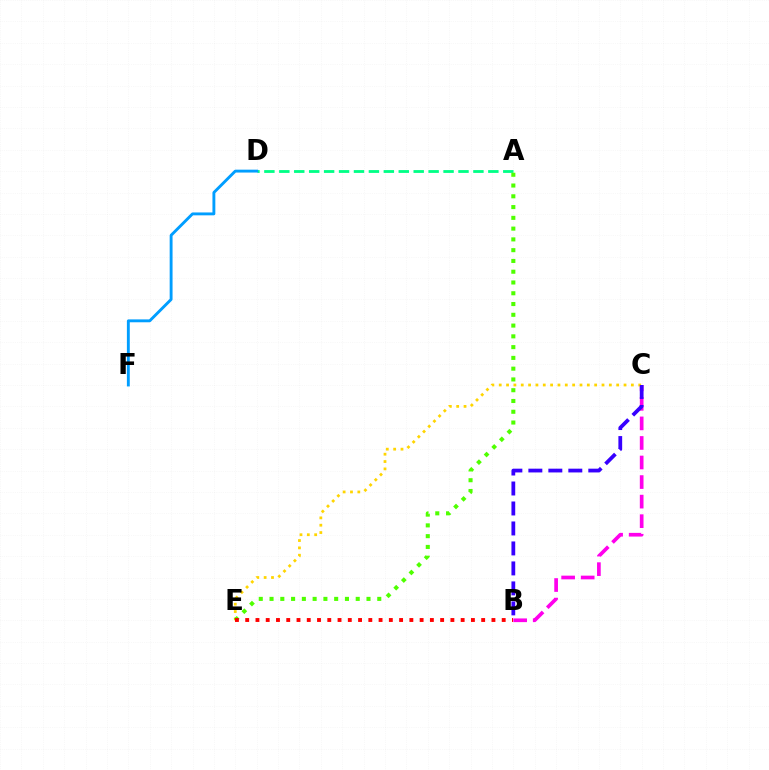{('B', 'C'): [{'color': '#ff00ed', 'line_style': 'dashed', 'thickness': 2.66}, {'color': '#3700ff', 'line_style': 'dashed', 'thickness': 2.71}], ('C', 'E'): [{'color': '#ffd500', 'line_style': 'dotted', 'thickness': 1.99}], ('A', 'D'): [{'color': '#00ff86', 'line_style': 'dashed', 'thickness': 2.03}], ('D', 'F'): [{'color': '#009eff', 'line_style': 'solid', 'thickness': 2.08}], ('A', 'E'): [{'color': '#4fff00', 'line_style': 'dotted', 'thickness': 2.93}], ('B', 'E'): [{'color': '#ff0000', 'line_style': 'dotted', 'thickness': 2.79}]}